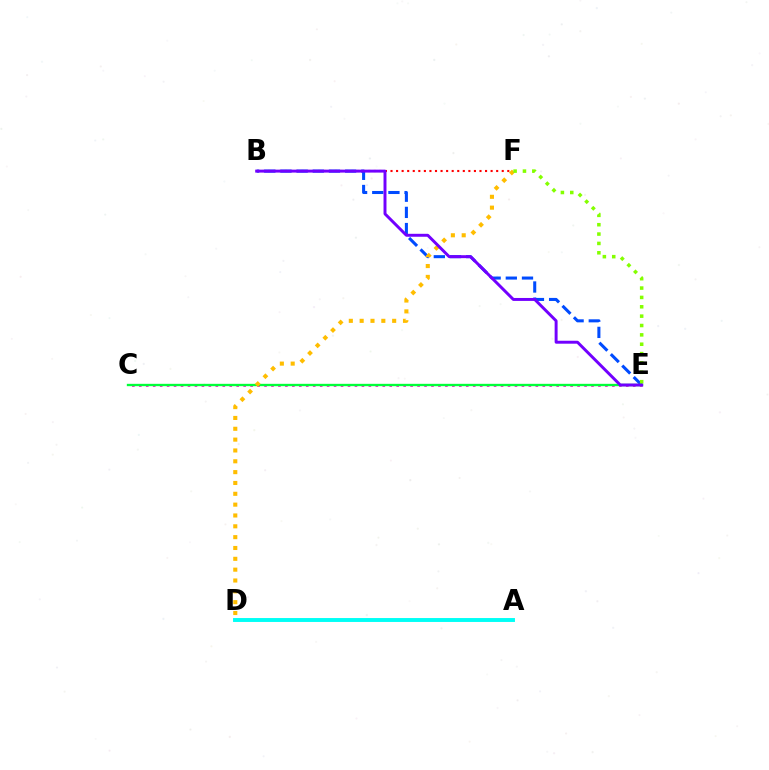{('C', 'E'): [{'color': '#ff00cf', 'line_style': 'dotted', 'thickness': 1.89}, {'color': '#00ff39', 'line_style': 'solid', 'thickness': 1.69}], ('B', 'F'): [{'color': '#ff0000', 'line_style': 'dotted', 'thickness': 1.51}], ('B', 'E'): [{'color': '#004bff', 'line_style': 'dashed', 'thickness': 2.2}, {'color': '#7200ff', 'line_style': 'solid', 'thickness': 2.12}], ('A', 'D'): [{'color': '#00fff6', 'line_style': 'solid', 'thickness': 2.82}], ('D', 'F'): [{'color': '#ffbd00', 'line_style': 'dotted', 'thickness': 2.94}], ('E', 'F'): [{'color': '#84ff00', 'line_style': 'dotted', 'thickness': 2.54}]}